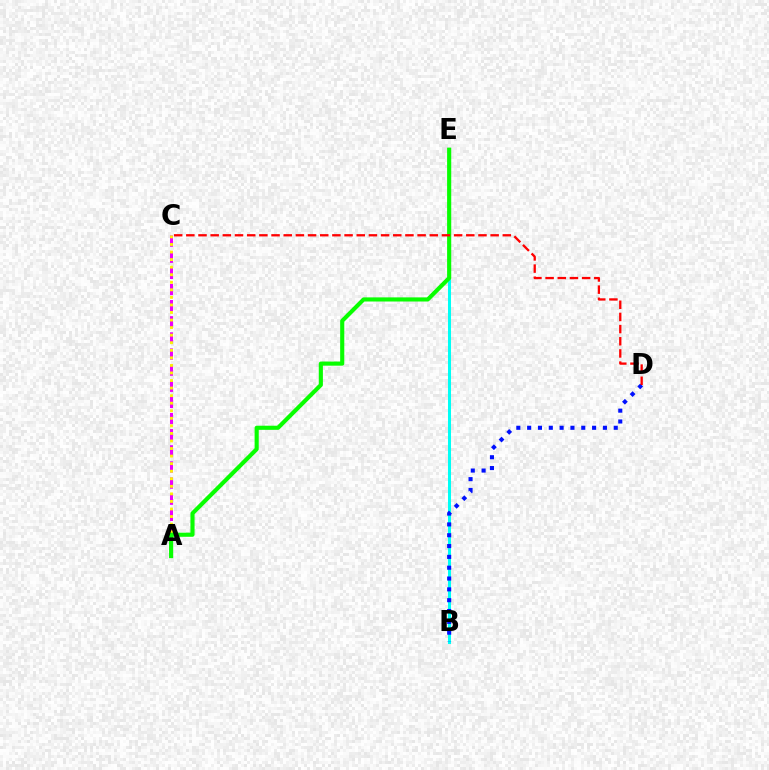{('B', 'E'): [{'color': '#00fff6', 'line_style': 'solid', 'thickness': 2.17}], ('A', 'C'): [{'color': '#ee00ff', 'line_style': 'dashed', 'thickness': 2.19}, {'color': '#fcf500', 'line_style': 'dotted', 'thickness': 2.05}], ('B', 'D'): [{'color': '#0010ff', 'line_style': 'dotted', 'thickness': 2.94}], ('A', 'E'): [{'color': '#08ff00', 'line_style': 'solid', 'thickness': 2.97}], ('C', 'D'): [{'color': '#ff0000', 'line_style': 'dashed', 'thickness': 1.65}]}